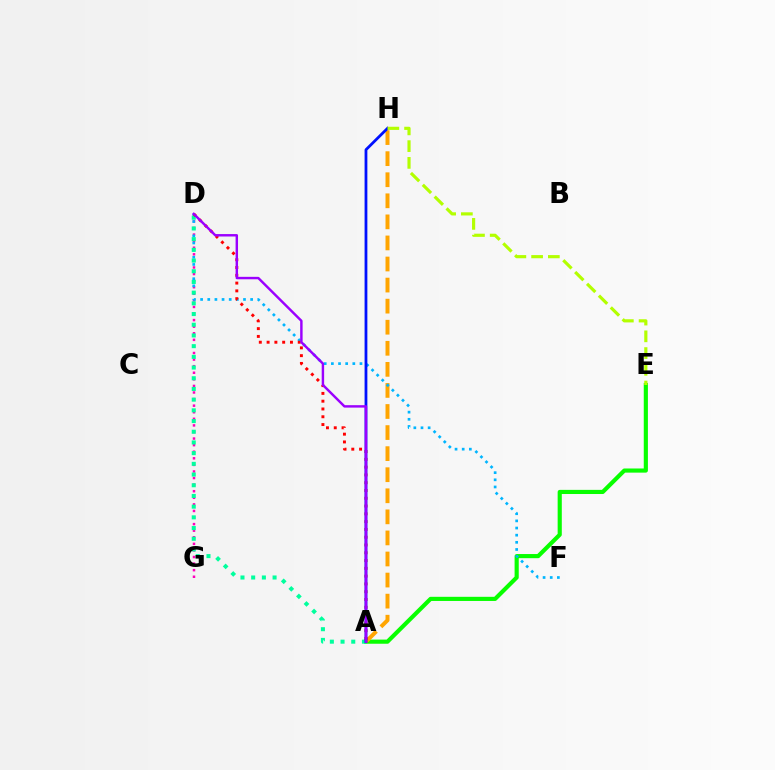{('A', 'E'): [{'color': '#08ff00', 'line_style': 'solid', 'thickness': 2.98}], ('D', 'G'): [{'color': '#ff00bd', 'line_style': 'dotted', 'thickness': 1.79}], ('A', 'H'): [{'color': '#ffa500', 'line_style': 'dashed', 'thickness': 2.86}, {'color': '#0010ff', 'line_style': 'solid', 'thickness': 2.0}], ('D', 'F'): [{'color': '#00b5ff', 'line_style': 'dotted', 'thickness': 1.94}], ('A', 'D'): [{'color': '#00ff9d', 'line_style': 'dotted', 'thickness': 2.91}, {'color': '#ff0000', 'line_style': 'dotted', 'thickness': 2.12}, {'color': '#9b00ff', 'line_style': 'solid', 'thickness': 1.75}], ('E', 'H'): [{'color': '#b3ff00', 'line_style': 'dashed', 'thickness': 2.27}]}